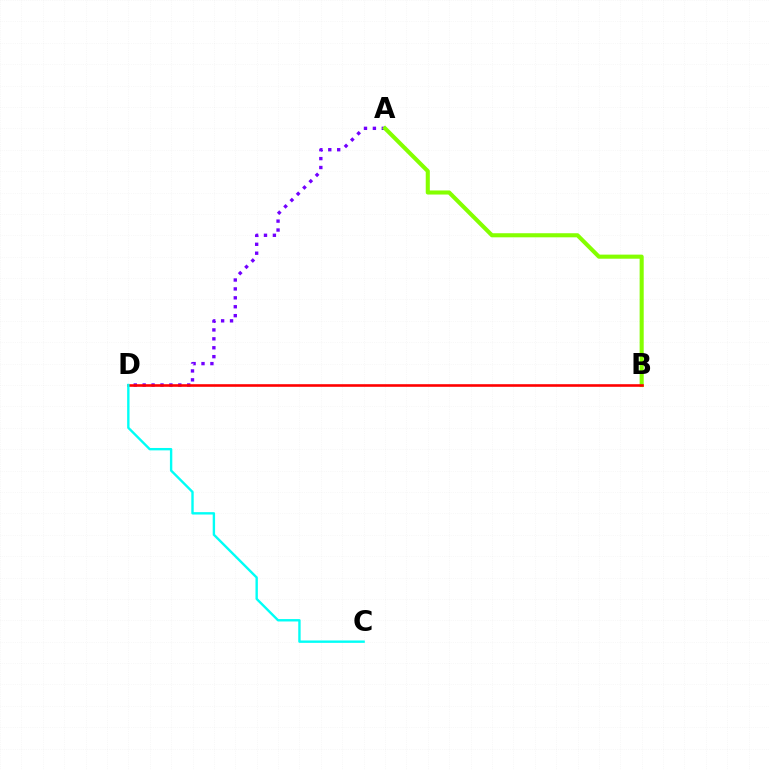{('A', 'D'): [{'color': '#7200ff', 'line_style': 'dotted', 'thickness': 2.42}], ('A', 'B'): [{'color': '#84ff00', 'line_style': 'solid', 'thickness': 2.94}], ('B', 'D'): [{'color': '#ff0000', 'line_style': 'solid', 'thickness': 1.88}], ('C', 'D'): [{'color': '#00fff6', 'line_style': 'solid', 'thickness': 1.72}]}